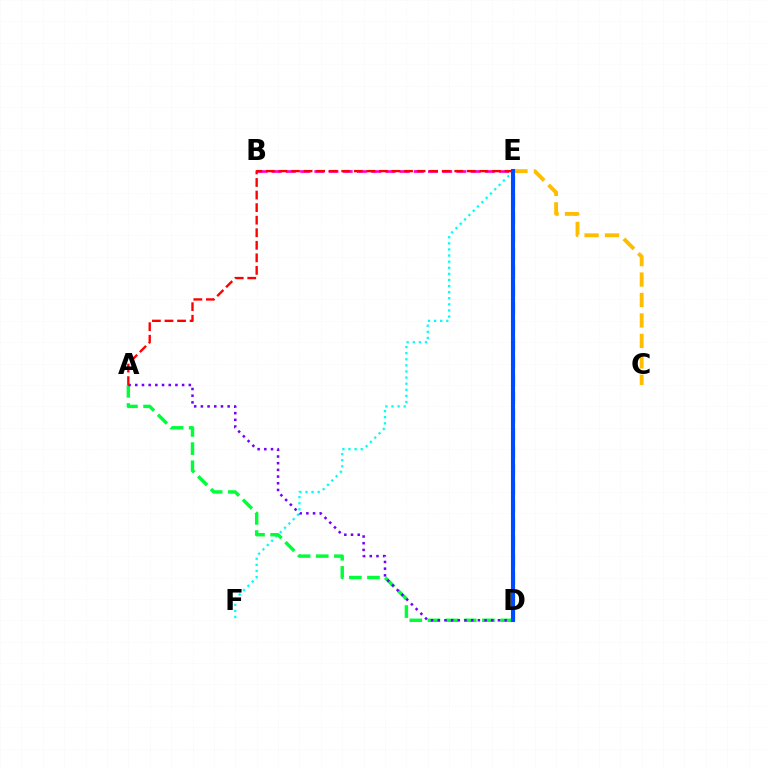{('C', 'E'): [{'color': '#ffbd00', 'line_style': 'dashed', 'thickness': 2.78}], ('B', 'E'): [{'color': '#ff00cf', 'line_style': 'dashed', 'thickness': 1.93}], ('E', 'F'): [{'color': '#00fff6', 'line_style': 'dotted', 'thickness': 1.66}], ('D', 'E'): [{'color': '#84ff00', 'line_style': 'dashed', 'thickness': 2.45}, {'color': '#004bff', 'line_style': 'solid', 'thickness': 2.94}], ('A', 'D'): [{'color': '#00ff39', 'line_style': 'dashed', 'thickness': 2.47}, {'color': '#7200ff', 'line_style': 'dotted', 'thickness': 1.82}], ('A', 'E'): [{'color': '#ff0000', 'line_style': 'dashed', 'thickness': 1.71}]}